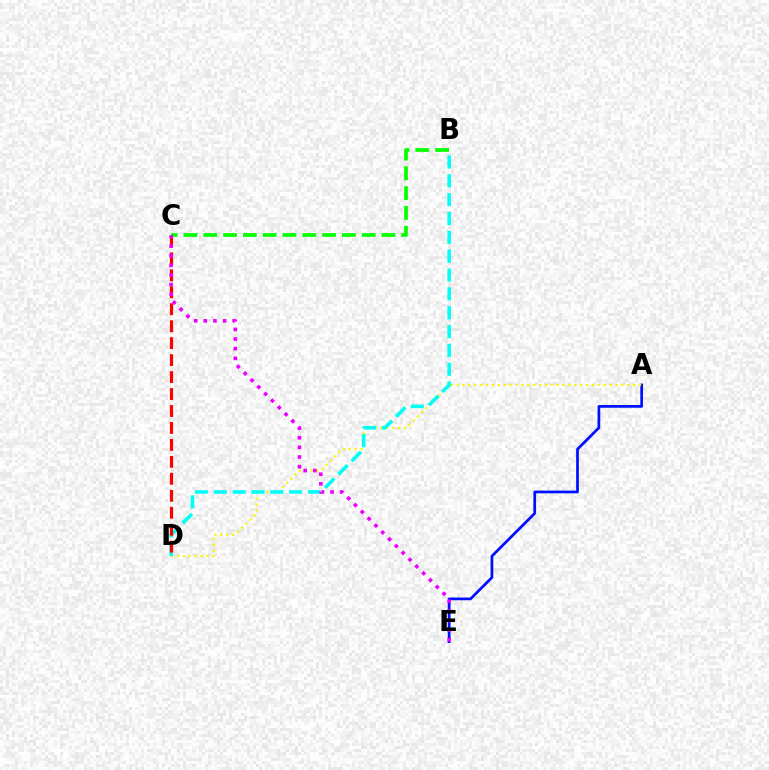{('A', 'E'): [{'color': '#0010ff', 'line_style': 'solid', 'thickness': 1.96}], ('A', 'D'): [{'color': '#fcf500', 'line_style': 'dotted', 'thickness': 1.6}], ('B', 'D'): [{'color': '#00fff6', 'line_style': 'dashed', 'thickness': 2.56}], ('B', 'C'): [{'color': '#08ff00', 'line_style': 'dashed', 'thickness': 2.69}], ('C', 'D'): [{'color': '#ff0000', 'line_style': 'dashed', 'thickness': 2.3}], ('C', 'E'): [{'color': '#ee00ff', 'line_style': 'dotted', 'thickness': 2.62}]}